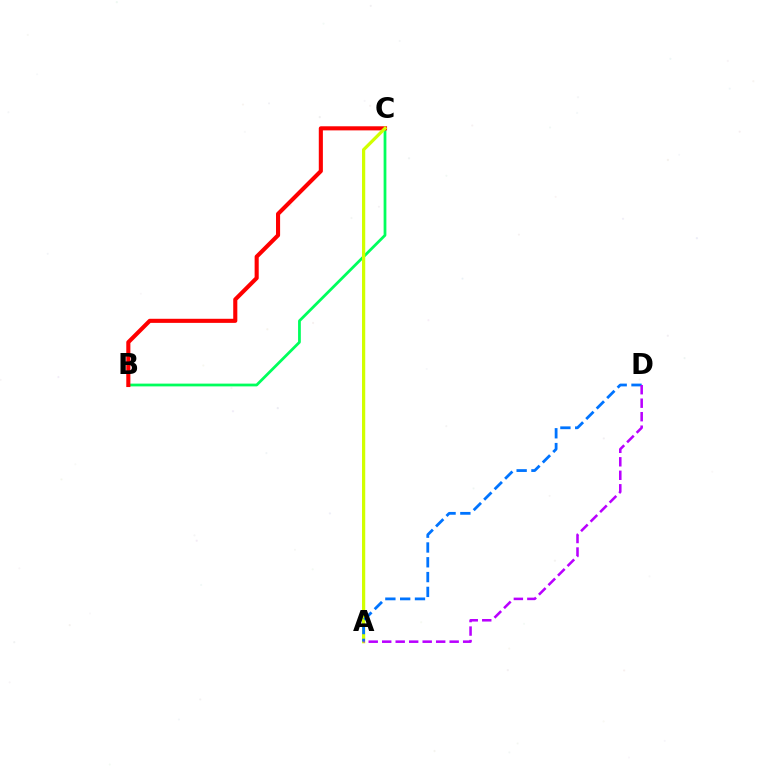{('B', 'C'): [{'color': '#00ff5c', 'line_style': 'solid', 'thickness': 1.99}, {'color': '#ff0000', 'line_style': 'solid', 'thickness': 2.95}], ('A', 'C'): [{'color': '#d1ff00', 'line_style': 'solid', 'thickness': 2.32}], ('A', 'D'): [{'color': '#0074ff', 'line_style': 'dashed', 'thickness': 2.01}, {'color': '#b900ff', 'line_style': 'dashed', 'thickness': 1.83}]}